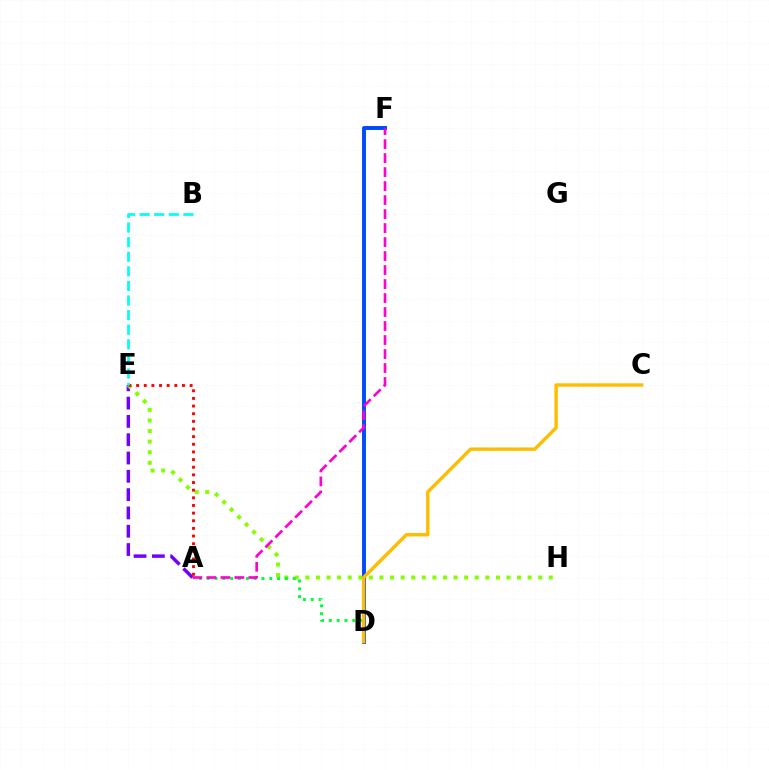{('A', 'E'): [{'color': '#7200ff', 'line_style': 'dashed', 'thickness': 2.49}, {'color': '#ff0000', 'line_style': 'dotted', 'thickness': 2.08}], ('E', 'H'): [{'color': '#84ff00', 'line_style': 'dotted', 'thickness': 2.88}], ('A', 'D'): [{'color': '#00ff39', 'line_style': 'dotted', 'thickness': 2.12}], ('D', 'F'): [{'color': '#004bff', 'line_style': 'solid', 'thickness': 2.83}], ('B', 'E'): [{'color': '#00fff6', 'line_style': 'dashed', 'thickness': 1.98}], ('C', 'D'): [{'color': '#ffbd00', 'line_style': 'solid', 'thickness': 2.44}], ('A', 'F'): [{'color': '#ff00cf', 'line_style': 'dashed', 'thickness': 1.9}]}